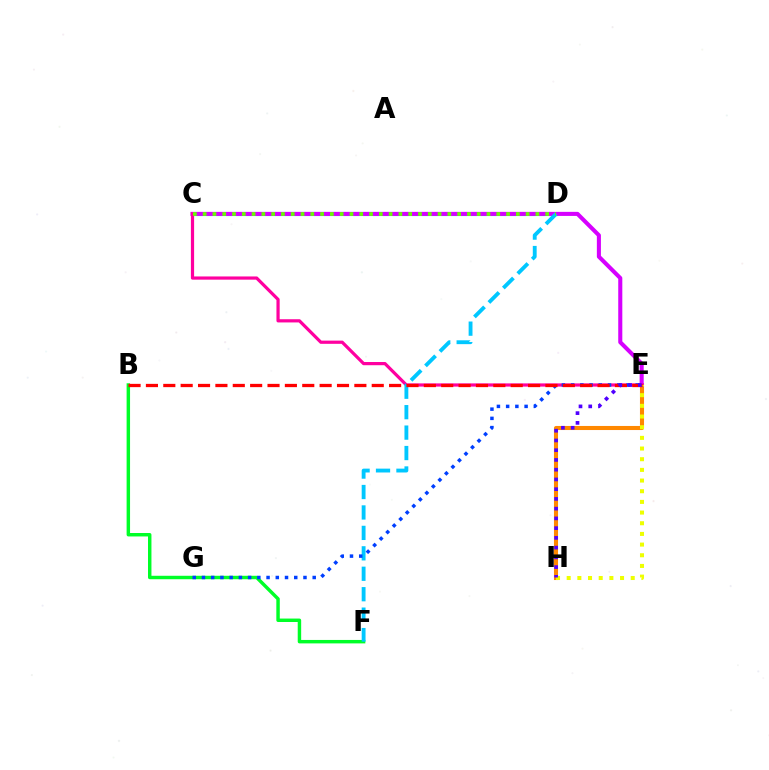{('C', 'D'): [{'color': '#00ffaf', 'line_style': 'solid', 'thickness': 2.26}, {'color': '#66ff00', 'line_style': 'dotted', 'thickness': 2.66}], ('B', 'F'): [{'color': '#00ff27', 'line_style': 'solid', 'thickness': 2.48}], ('E', 'H'): [{'color': '#ff8800', 'line_style': 'solid', 'thickness': 2.93}, {'color': '#eeff00', 'line_style': 'dotted', 'thickness': 2.9}, {'color': '#4f00ff', 'line_style': 'dotted', 'thickness': 2.65}], ('C', 'E'): [{'color': '#d600ff', 'line_style': 'solid', 'thickness': 2.93}, {'color': '#ff00a0', 'line_style': 'solid', 'thickness': 2.31}], ('D', 'F'): [{'color': '#00c7ff', 'line_style': 'dashed', 'thickness': 2.78}], ('E', 'G'): [{'color': '#003fff', 'line_style': 'dotted', 'thickness': 2.51}], ('B', 'E'): [{'color': '#ff0000', 'line_style': 'dashed', 'thickness': 2.36}]}